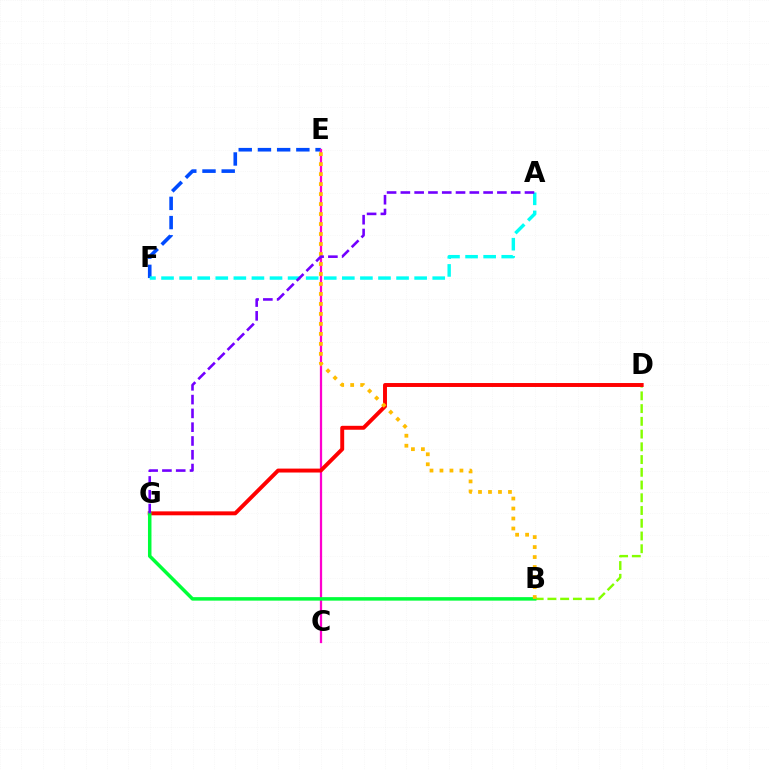{('E', 'F'): [{'color': '#004bff', 'line_style': 'dashed', 'thickness': 2.61}], ('C', 'E'): [{'color': '#ff00cf', 'line_style': 'solid', 'thickness': 1.62}], ('B', 'D'): [{'color': '#84ff00', 'line_style': 'dashed', 'thickness': 1.73}], ('D', 'G'): [{'color': '#ff0000', 'line_style': 'solid', 'thickness': 2.83}], ('B', 'G'): [{'color': '#00ff39', 'line_style': 'solid', 'thickness': 2.52}], ('A', 'F'): [{'color': '#00fff6', 'line_style': 'dashed', 'thickness': 2.46}], ('B', 'E'): [{'color': '#ffbd00', 'line_style': 'dotted', 'thickness': 2.71}], ('A', 'G'): [{'color': '#7200ff', 'line_style': 'dashed', 'thickness': 1.87}]}